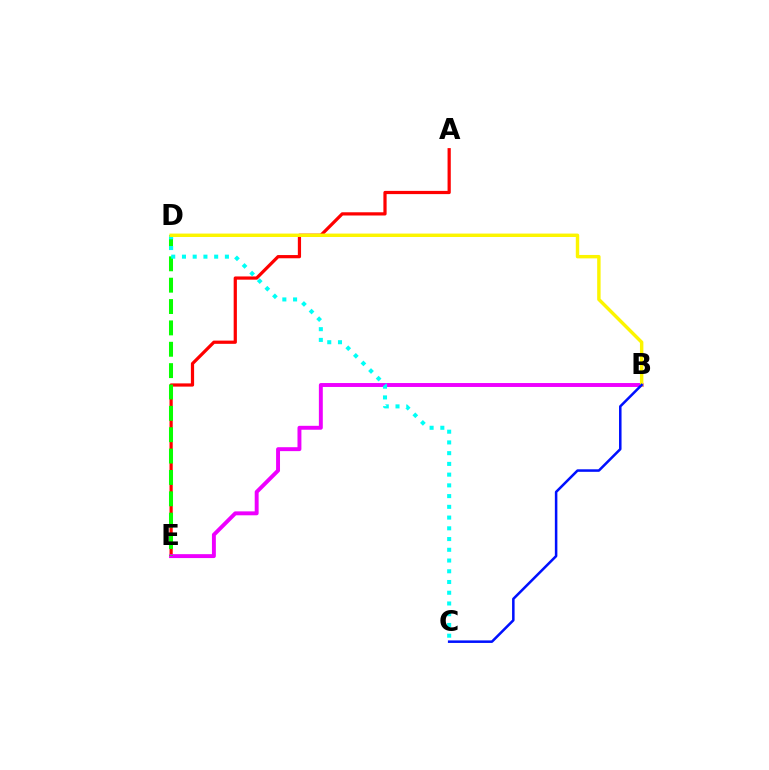{('A', 'E'): [{'color': '#ff0000', 'line_style': 'solid', 'thickness': 2.32}], ('B', 'E'): [{'color': '#ee00ff', 'line_style': 'solid', 'thickness': 2.82}], ('D', 'E'): [{'color': '#08ff00', 'line_style': 'dashed', 'thickness': 2.9}], ('C', 'D'): [{'color': '#00fff6', 'line_style': 'dotted', 'thickness': 2.92}], ('B', 'D'): [{'color': '#fcf500', 'line_style': 'solid', 'thickness': 2.46}], ('B', 'C'): [{'color': '#0010ff', 'line_style': 'solid', 'thickness': 1.82}]}